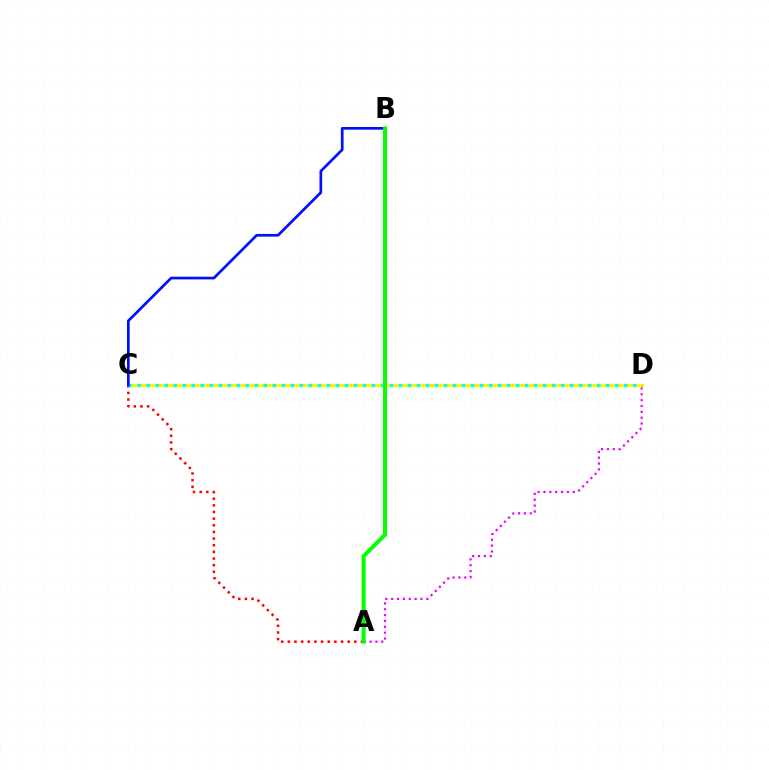{('C', 'D'): [{'color': '#fcf500', 'line_style': 'solid', 'thickness': 2.28}, {'color': '#00fff6', 'line_style': 'dotted', 'thickness': 2.45}], ('A', 'D'): [{'color': '#ee00ff', 'line_style': 'dotted', 'thickness': 1.59}], ('A', 'C'): [{'color': '#ff0000', 'line_style': 'dotted', 'thickness': 1.81}], ('B', 'C'): [{'color': '#0010ff', 'line_style': 'solid', 'thickness': 1.95}], ('A', 'B'): [{'color': '#08ff00', 'line_style': 'solid', 'thickness': 2.9}]}